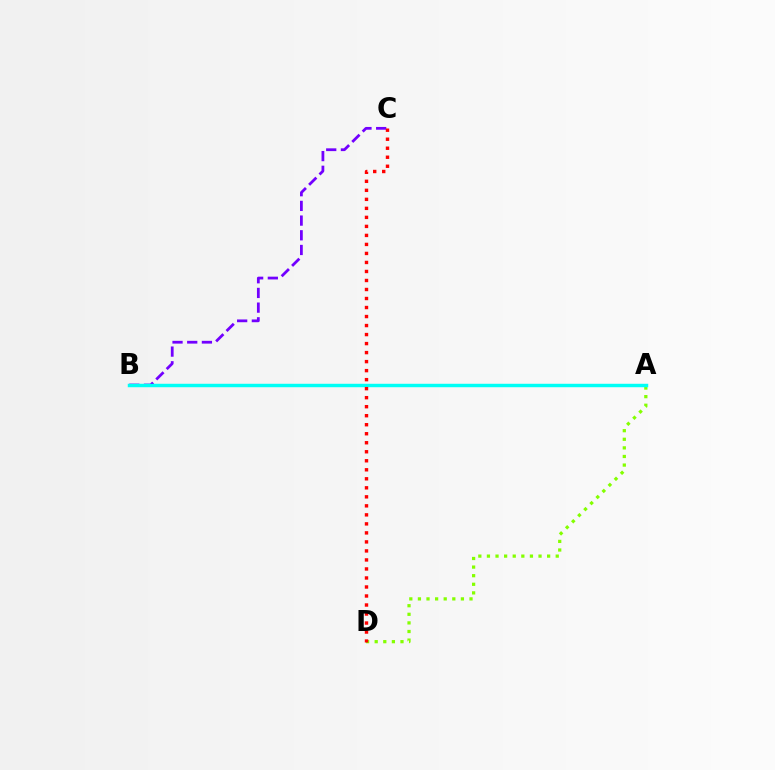{('A', 'D'): [{'color': '#84ff00', 'line_style': 'dotted', 'thickness': 2.34}], ('B', 'C'): [{'color': '#7200ff', 'line_style': 'dashed', 'thickness': 2.0}], ('A', 'B'): [{'color': '#00fff6', 'line_style': 'solid', 'thickness': 2.48}], ('C', 'D'): [{'color': '#ff0000', 'line_style': 'dotted', 'thickness': 2.45}]}